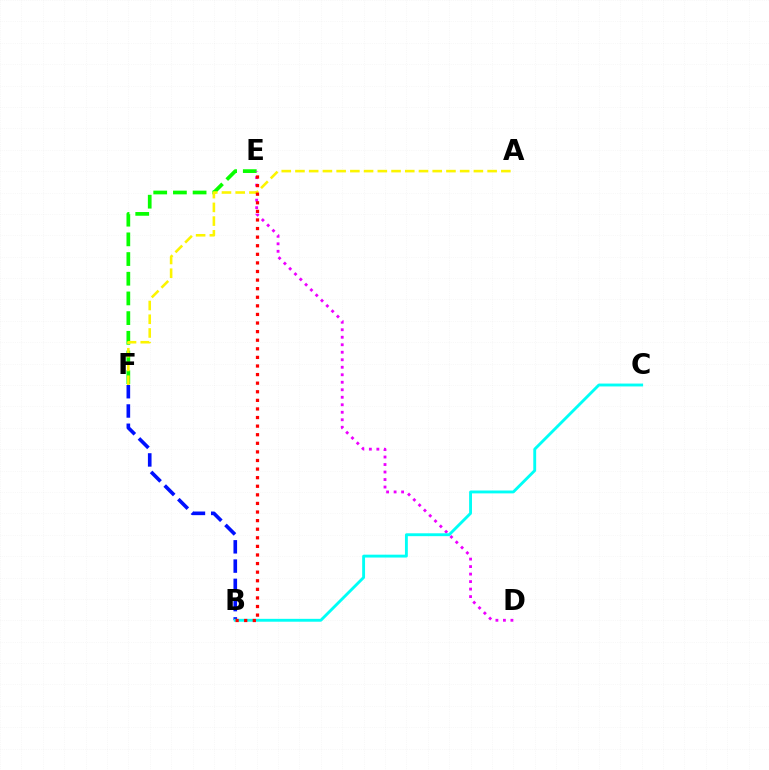{('E', 'F'): [{'color': '#08ff00', 'line_style': 'dashed', 'thickness': 2.67}], ('D', 'E'): [{'color': '#ee00ff', 'line_style': 'dotted', 'thickness': 2.04}], ('A', 'F'): [{'color': '#fcf500', 'line_style': 'dashed', 'thickness': 1.86}], ('B', 'F'): [{'color': '#0010ff', 'line_style': 'dashed', 'thickness': 2.62}], ('B', 'C'): [{'color': '#00fff6', 'line_style': 'solid', 'thickness': 2.07}], ('B', 'E'): [{'color': '#ff0000', 'line_style': 'dotted', 'thickness': 2.33}]}